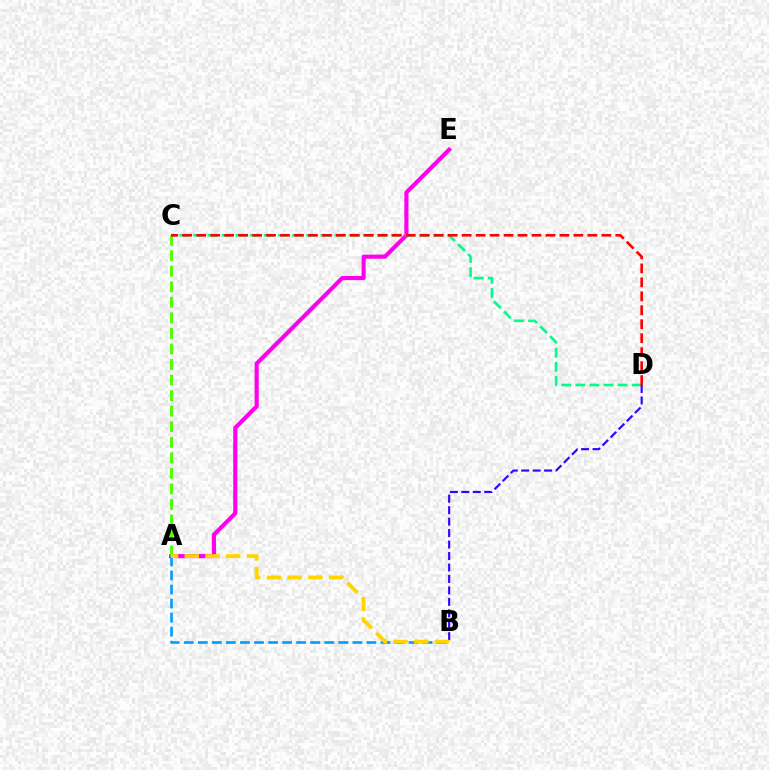{('A', 'E'): [{'color': '#ff00ed', 'line_style': 'solid', 'thickness': 2.96}], ('C', 'D'): [{'color': '#00ff86', 'line_style': 'dashed', 'thickness': 1.92}, {'color': '#ff0000', 'line_style': 'dashed', 'thickness': 1.9}], ('A', 'C'): [{'color': '#4fff00', 'line_style': 'dashed', 'thickness': 2.11}], ('A', 'B'): [{'color': '#009eff', 'line_style': 'dashed', 'thickness': 1.91}, {'color': '#ffd500', 'line_style': 'dashed', 'thickness': 2.81}], ('B', 'D'): [{'color': '#3700ff', 'line_style': 'dashed', 'thickness': 1.56}]}